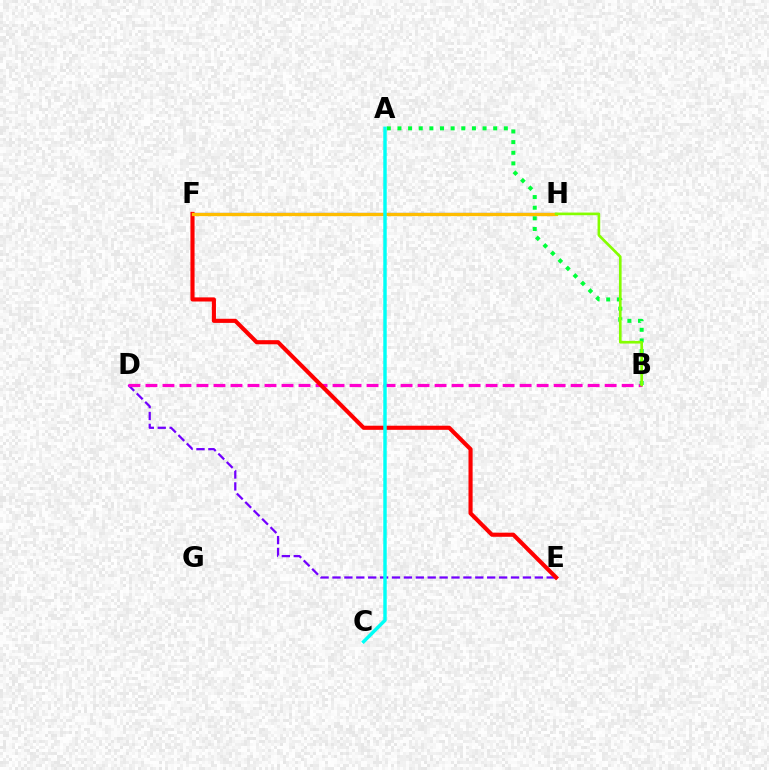{('F', 'H'): [{'color': '#004bff', 'line_style': 'solid', 'thickness': 1.58}, {'color': '#ffbd00', 'line_style': 'solid', 'thickness': 2.37}], ('D', 'E'): [{'color': '#7200ff', 'line_style': 'dashed', 'thickness': 1.62}], ('B', 'D'): [{'color': '#ff00cf', 'line_style': 'dashed', 'thickness': 2.31}], ('E', 'F'): [{'color': '#ff0000', 'line_style': 'solid', 'thickness': 2.96}], ('A', 'B'): [{'color': '#00ff39', 'line_style': 'dotted', 'thickness': 2.89}], ('B', 'H'): [{'color': '#84ff00', 'line_style': 'solid', 'thickness': 1.91}], ('A', 'C'): [{'color': '#00fff6', 'line_style': 'solid', 'thickness': 2.47}]}